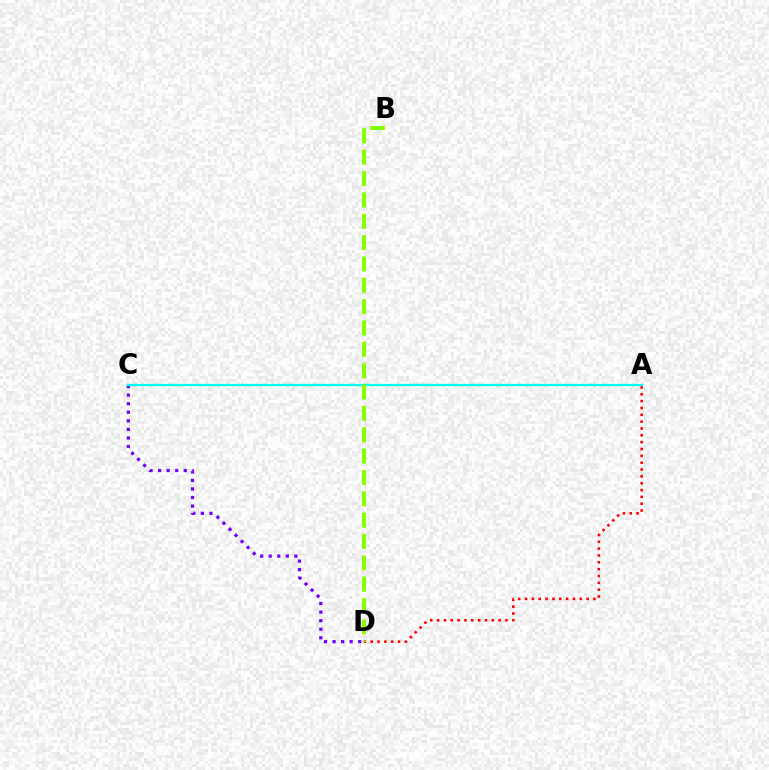{('A', 'D'): [{'color': '#ff0000', 'line_style': 'dotted', 'thickness': 1.86}], ('C', 'D'): [{'color': '#7200ff', 'line_style': 'dotted', 'thickness': 2.32}], ('A', 'C'): [{'color': '#00fff6', 'line_style': 'solid', 'thickness': 1.64}], ('B', 'D'): [{'color': '#84ff00', 'line_style': 'dashed', 'thickness': 2.9}]}